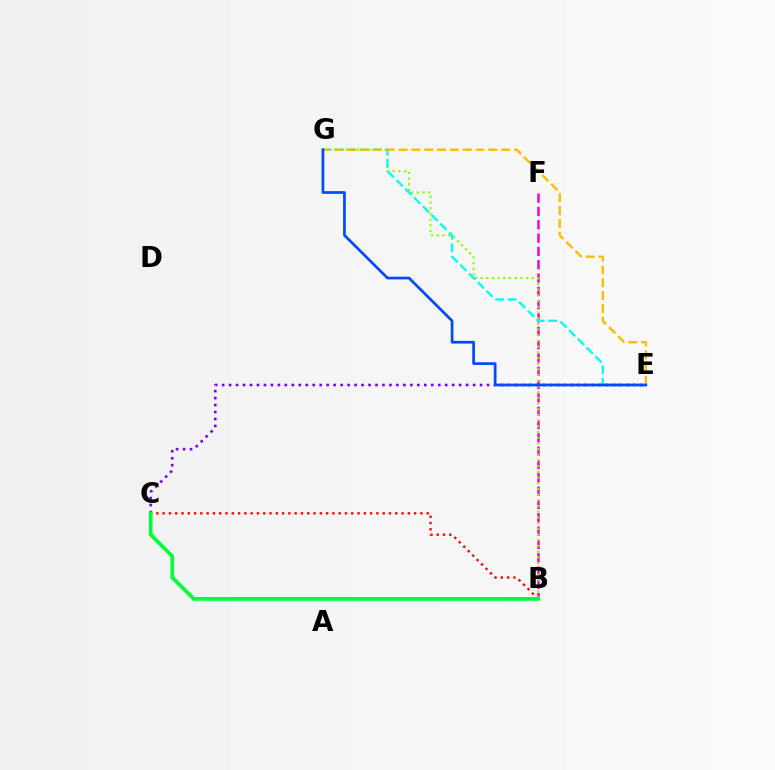{('B', 'F'): [{'color': '#ff00cf', 'line_style': 'dashed', 'thickness': 1.81}], ('B', 'G'): [{'color': '#84ff00', 'line_style': 'dotted', 'thickness': 1.55}], ('C', 'E'): [{'color': '#7200ff', 'line_style': 'dotted', 'thickness': 1.89}], ('E', 'G'): [{'color': '#00fff6', 'line_style': 'dashed', 'thickness': 1.68}, {'color': '#ffbd00', 'line_style': 'dashed', 'thickness': 1.74}, {'color': '#004bff', 'line_style': 'solid', 'thickness': 1.96}], ('B', 'C'): [{'color': '#ff0000', 'line_style': 'dotted', 'thickness': 1.71}, {'color': '#00ff39', 'line_style': 'solid', 'thickness': 2.69}]}